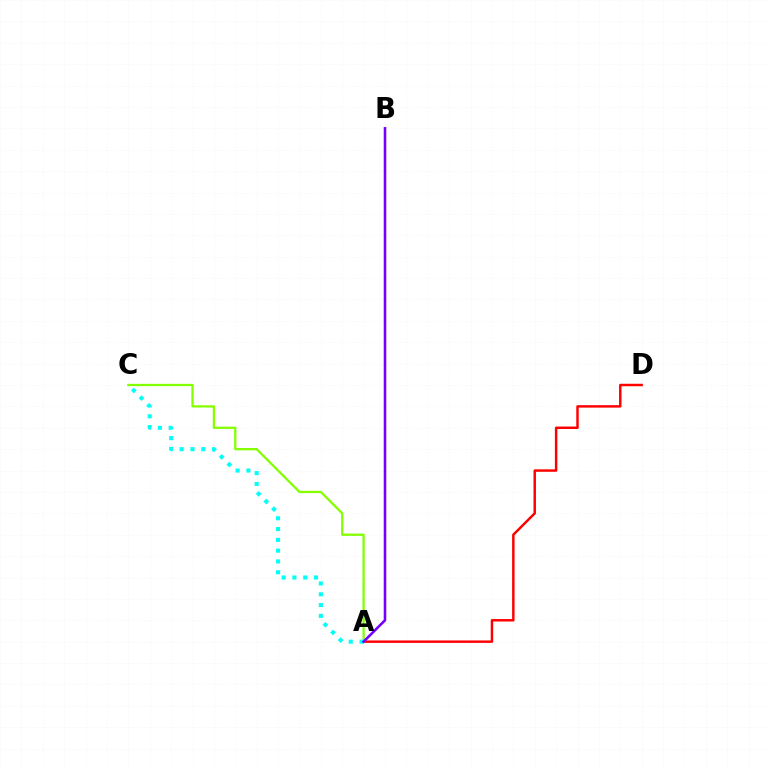{('A', 'D'): [{'color': '#ff0000', 'line_style': 'solid', 'thickness': 1.77}], ('A', 'C'): [{'color': '#84ff00', 'line_style': 'solid', 'thickness': 1.64}, {'color': '#00fff6', 'line_style': 'dotted', 'thickness': 2.93}], ('A', 'B'): [{'color': '#7200ff', 'line_style': 'solid', 'thickness': 1.86}]}